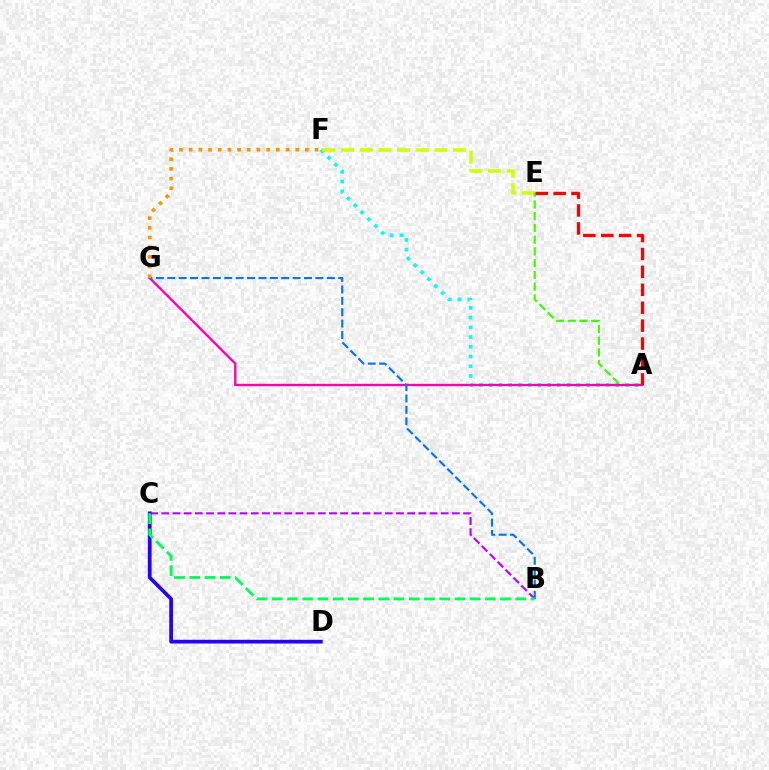{('A', 'F'): [{'color': '#00fff6', 'line_style': 'dotted', 'thickness': 2.64}], ('E', 'F'): [{'color': '#d1ff00', 'line_style': 'dashed', 'thickness': 2.54}], ('A', 'E'): [{'color': '#3dff00', 'line_style': 'dashed', 'thickness': 1.6}, {'color': '#ff0000', 'line_style': 'dashed', 'thickness': 2.43}], ('B', 'C'): [{'color': '#b900ff', 'line_style': 'dashed', 'thickness': 1.52}, {'color': '#00ff5c', 'line_style': 'dashed', 'thickness': 2.07}], ('C', 'D'): [{'color': '#2500ff', 'line_style': 'solid', 'thickness': 2.69}], ('A', 'G'): [{'color': '#ff00ac', 'line_style': 'solid', 'thickness': 1.68}], ('B', 'G'): [{'color': '#0074ff', 'line_style': 'dashed', 'thickness': 1.55}], ('F', 'G'): [{'color': '#ff9400', 'line_style': 'dotted', 'thickness': 2.63}]}